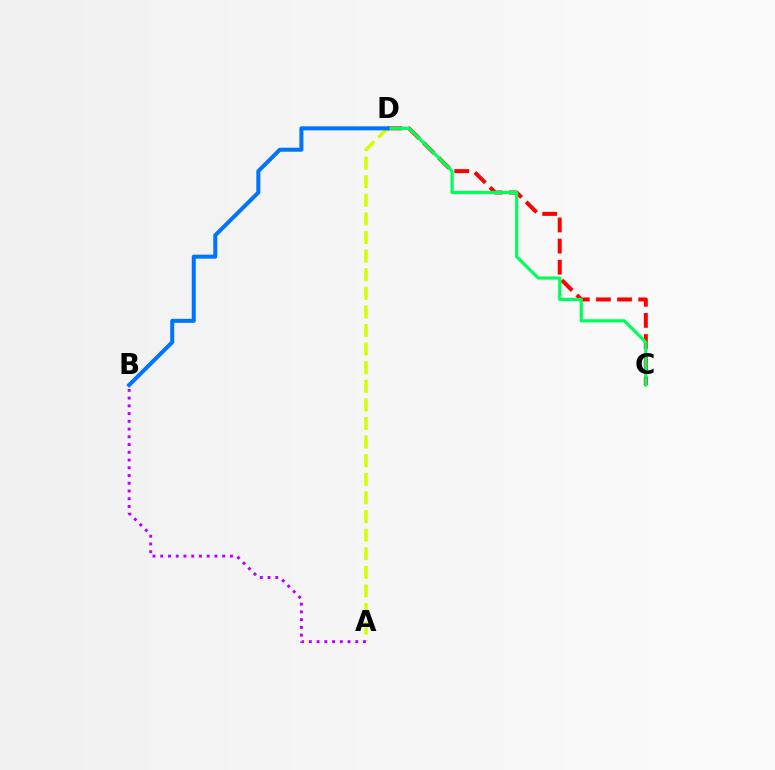{('C', 'D'): [{'color': '#ff0000', 'line_style': 'dashed', 'thickness': 2.87}, {'color': '#00ff5c', 'line_style': 'solid', 'thickness': 2.28}], ('A', 'D'): [{'color': '#d1ff00', 'line_style': 'dashed', 'thickness': 2.53}], ('A', 'B'): [{'color': '#b900ff', 'line_style': 'dotted', 'thickness': 2.1}], ('B', 'D'): [{'color': '#0074ff', 'line_style': 'solid', 'thickness': 2.89}]}